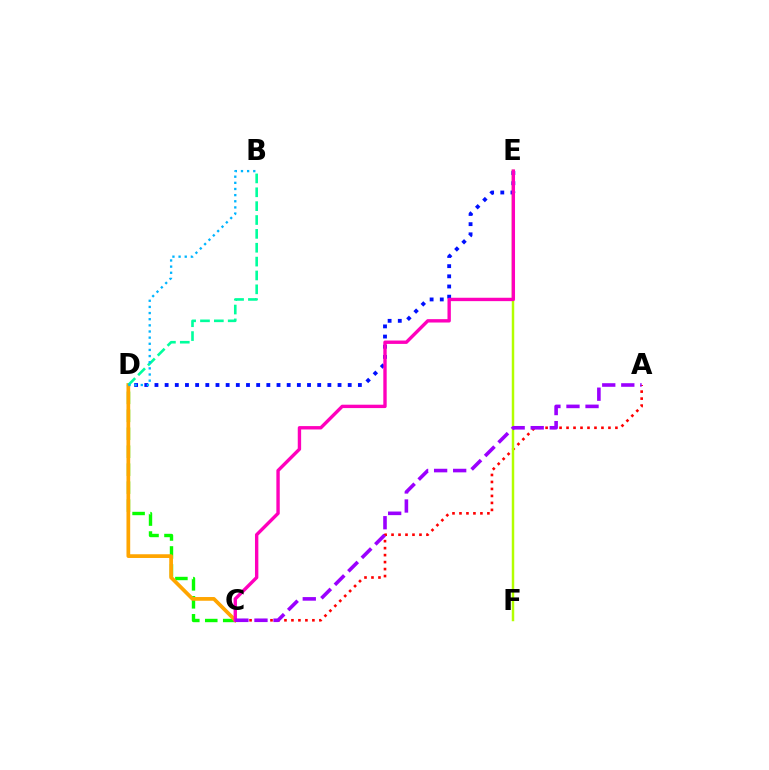{('A', 'C'): [{'color': '#ff0000', 'line_style': 'dotted', 'thickness': 1.9}, {'color': '#9b00ff', 'line_style': 'dashed', 'thickness': 2.59}], ('C', 'D'): [{'color': '#08ff00', 'line_style': 'dashed', 'thickness': 2.44}, {'color': '#ffa500', 'line_style': 'solid', 'thickness': 2.68}], ('E', 'F'): [{'color': '#b3ff00', 'line_style': 'solid', 'thickness': 1.78}], ('D', 'E'): [{'color': '#0010ff', 'line_style': 'dotted', 'thickness': 2.76}], ('C', 'E'): [{'color': '#ff00bd', 'line_style': 'solid', 'thickness': 2.43}], ('B', 'D'): [{'color': '#00ff9d', 'line_style': 'dashed', 'thickness': 1.88}, {'color': '#00b5ff', 'line_style': 'dotted', 'thickness': 1.67}]}